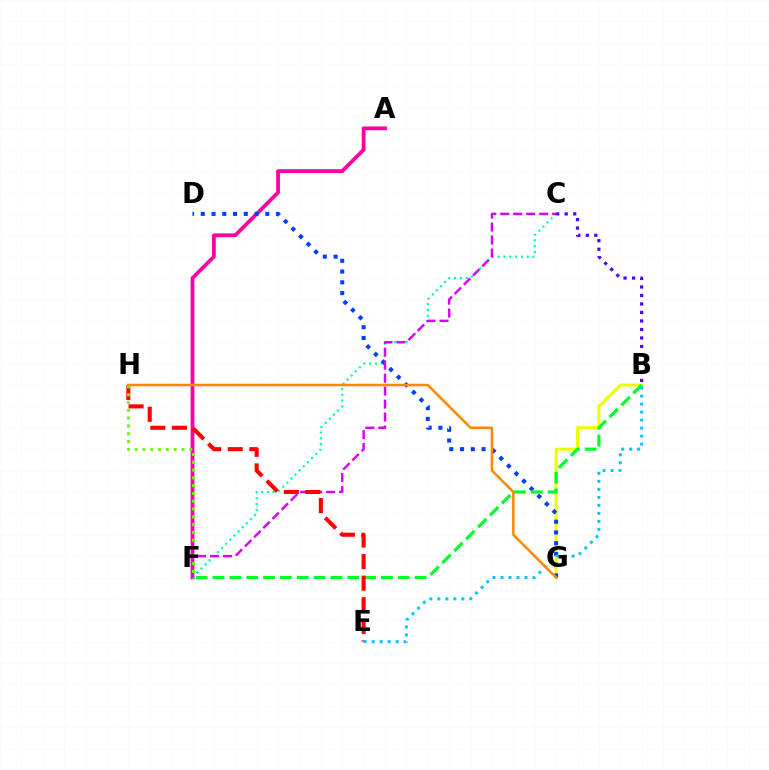{('B', 'G'): [{'color': '#eeff00', 'line_style': 'solid', 'thickness': 2.19}], ('C', 'F'): [{'color': '#00ffaf', 'line_style': 'dotted', 'thickness': 1.58}, {'color': '#d600ff', 'line_style': 'dashed', 'thickness': 1.76}], ('A', 'F'): [{'color': '#ff00a0', 'line_style': 'solid', 'thickness': 2.72}], ('D', 'G'): [{'color': '#003fff', 'line_style': 'dotted', 'thickness': 2.92}], ('B', 'F'): [{'color': '#00ff27', 'line_style': 'dashed', 'thickness': 2.29}], ('E', 'H'): [{'color': '#ff0000', 'line_style': 'dashed', 'thickness': 2.93}], ('B', 'E'): [{'color': '#00c7ff', 'line_style': 'dotted', 'thickness': 2.17}], ('G', 'H'): [{'color': '#ff8800', 'line_style': 'solid', 'thickness': 1.83}], ('B', 'C'): [{'color': '#4f00ff', 'line_style': 'dotted', 'thickness': 2.31}], ('F', 'H'): [{'color': '#66ff00', 'line_style': 'dotted', 'thickness': 2.12}]}